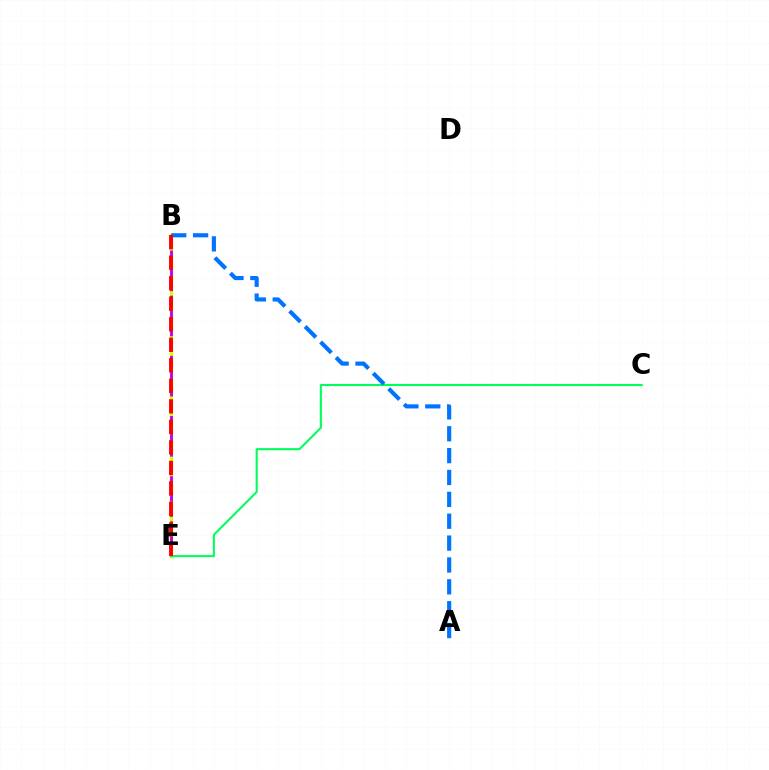{('B', 'E'): [{'color': '#d1ff00', 'line_style': 'solid', 'thickness': 2.4}, {'color': '#b900ff', 'line_style': 'dashed', 'thickness': 2.04}, {'color': '#ff0000', 'line_style': 'dashed', 'thickness': 2.79}], ('C', 'E'): [{'color': '#00ff5c', 'line_style': 'solid', 'thickness': 1.51}], ('A', 'B'): [{'color': '#0074ff', 'line_style': 'dashed', 'thickness': 2.97}]}